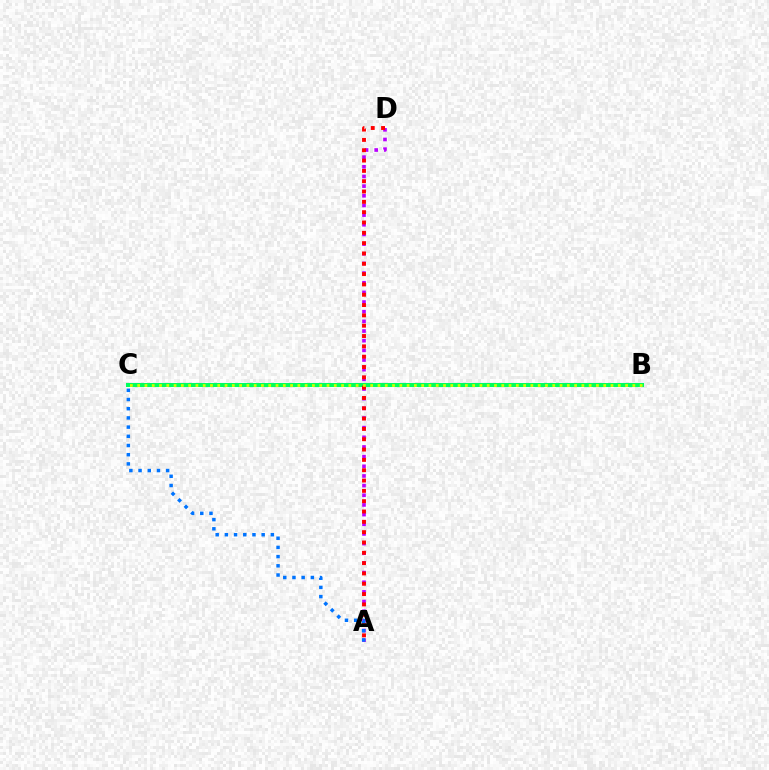{('A', 'D'): [{'color': '#b900ff', 'line_style': 'dotted', 'thickness': 2.62}, {'color': '#ff0000', 'line_style': 'dotted', 'thickness': 2.8}], ('B', 'C'): [{'color': '#00ff5c', 'line_style': 'solid', 'thickness': 2.91}, {'color': '#d1ff00', 'line_style': 'dotted', 'thickness': 1.98}], ('A', 'C'): [{'color': '#0074ff', 'line_style': 'dotted', 'thickness': 2.5}]}